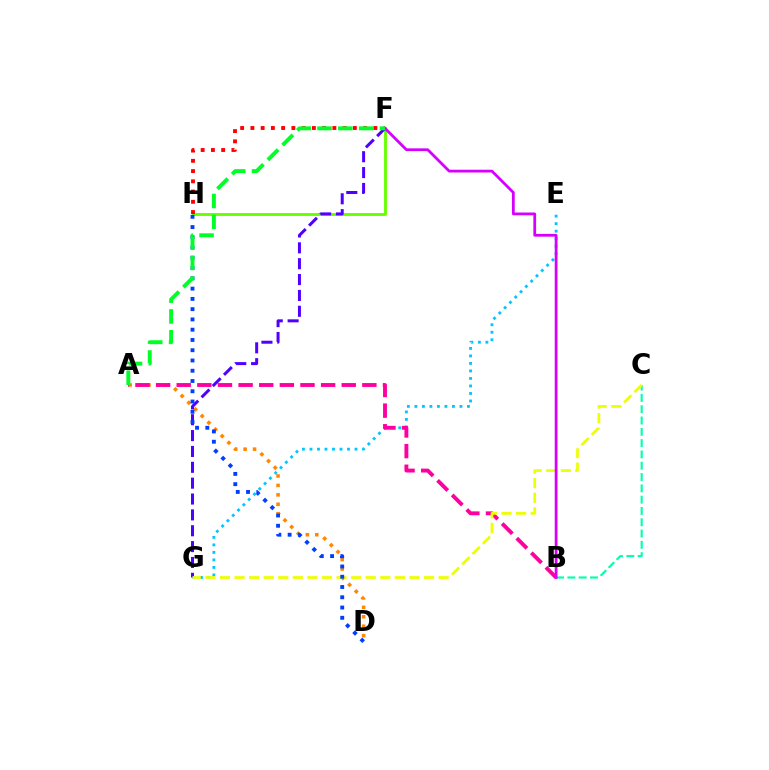{('A', 'D'): [{'color': '#ff8800', 'line_style': 'dotted', 'thickness': 2.56}], ('E', 'G'): [{'color': '#00c7ff', 'line_style': 'dotted', 'thickness': 2.04}], ('F', 'H'): [{'color': '#66ff00', 'line_style': 'solid', 'thickness': 2.07}, {'color': '#ff0000', 'line_style': 'dotted', 'thickness': 2.78}], ('F', 'G'): [{'color': '#4f00ff', 'line_style': 'dashed', 'thickness': 2.15}], ('A', 'B'): [{'color': '#ff00a0', 'line_style': 'dashed', 'thickness': 2.8}], ('B', 'C'): [{'color': '#00ffaf', 'line_style': 'dashed', 'thickness': 1.54}], ('C', 'G'): [{'color': '#eeff00', 'line_style': 'dashed', 'thickness': 1.98}], ('D', 'H'): [{'color': '#003fff', 'line_style': 'dotted', 'thickness': 2.79}], ('B', 'F'): [{'color': '#d600ff', 'line_style': 'solid', 'thickness': 2.0}], ('A', 'F'): [{'color': '#00ff27', 'line_style': 'dashed', 'thickness': 2.83}]}